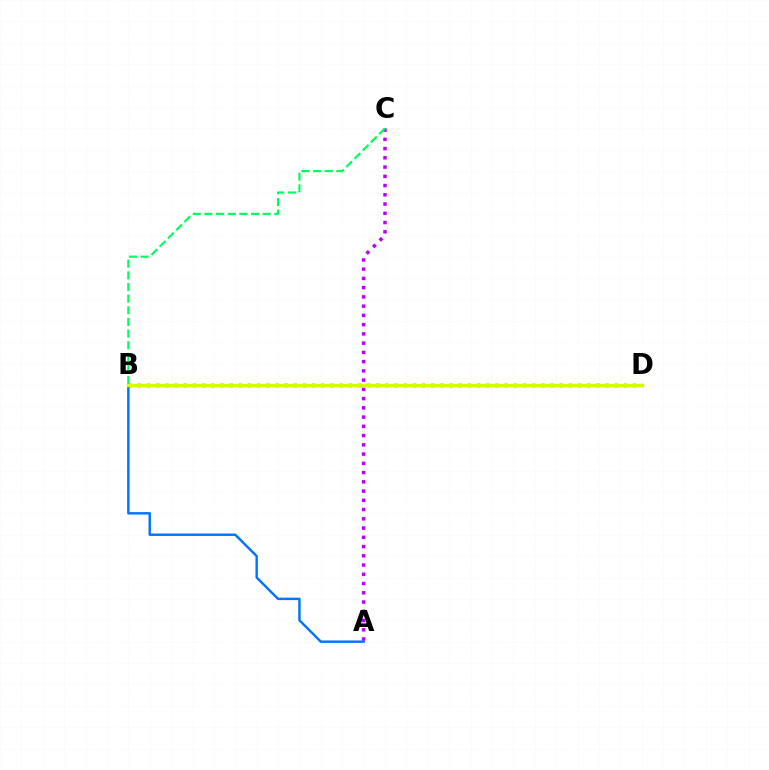{('B', 'D'): [{'color': '#ff0000', 'line_style': 'dotted', 'thickness': 2.49}, {'color': '#d1ff00', 'line_style': 'solid', 'thickness': 2.5}], ('A', 'C'): [{'color': '#b900ff', 'line_style': 'dotted', 'thickness': 2.51}], ('A', 'B'): [{'color': '#0074ff', 'line_style': 'solid', 'thickness': 1.75}], ('B', 'C'): [{'color': '#00ff5c', 'line_style': 'dashed', 'thickness': 1.58}]}